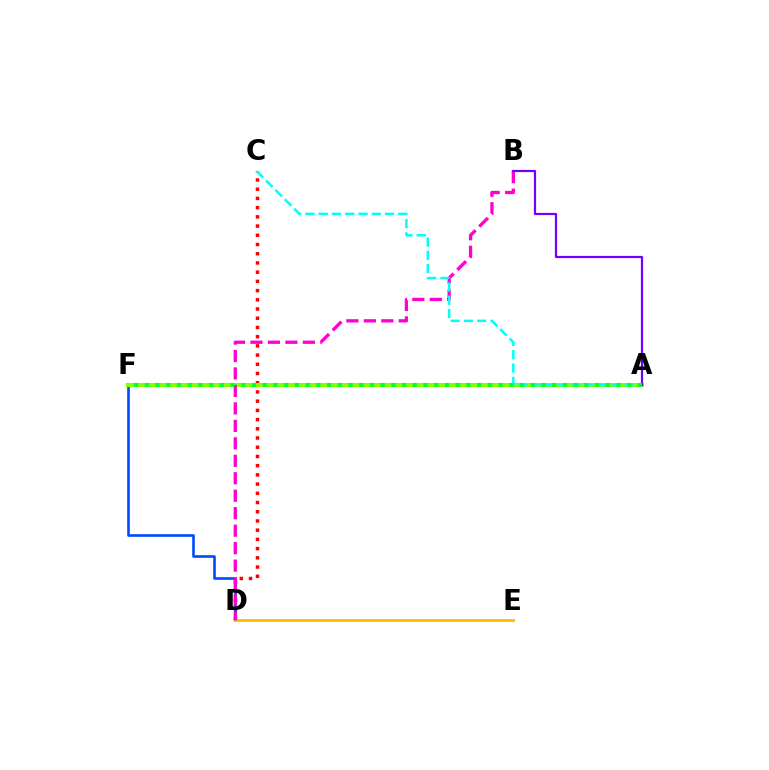{('C', 'D'): [{'color': '#ff0000', 'line_style': 'dotted', 'thickness': 2.5}], ('D', 'F'): [{'color': '#004bff', 'line_style': 'solid', 'thickness': 1.89}], ('D', 'E'): [{'color': '#ffbd00', 'line_style': 'solid', 'thickness': 2.08}], ('A', 'F'): [{'color': '#84ff00', 'line_style': 'solid', 'thickness': 2.95}, {'color': '#00ff39', 'line_style': 'dotted', 'thickness': 2.91}], ('B', 'D'): [{'color': '#ff00cf', 'line_style': 'dashed', 'thickness': 2.37}], ('A', 'B'): [{'color': '#7200ff', 'line_style': 'solid', 'thickness': 1.6}], ('A', 'C'): [{'color': '#00fff6', 'line_style': 'dashed', 'thickness': 1.8}]}